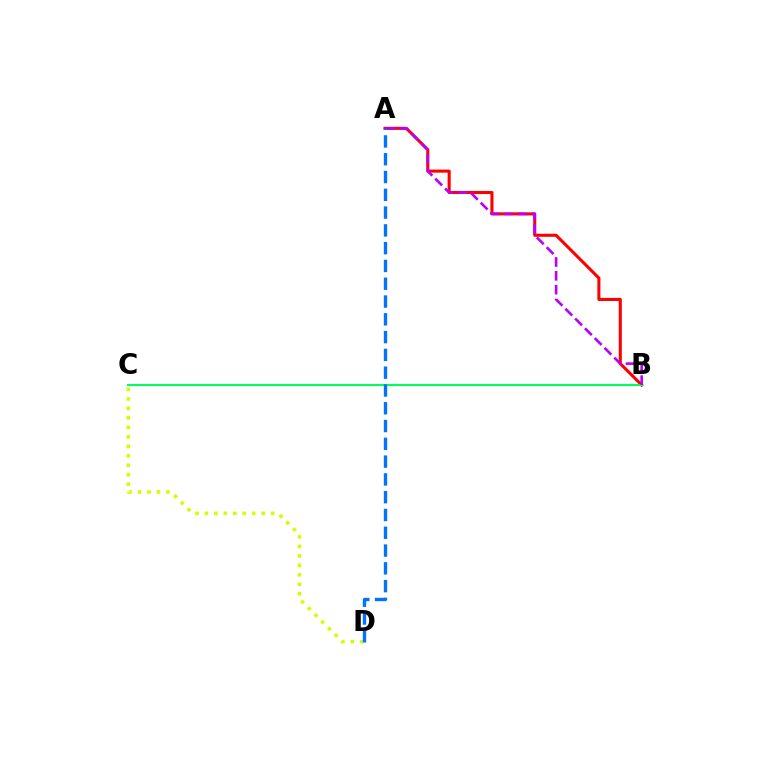{('A', 'B'): [{'color': '#ff0000', 'line_style': 'solid', 'thickness': 2.21}, {'color': '#b900ff', 'line_style': 'dashed', 'thickness': 1.88}], ('B', 'C'): [{'color': '#00ff5c', 'line_style': 'solid', 'thickness': 1.51}], ('C', 'D'): [{'color': '#d1ff00', 'line_style': 'dotted', 'thickness': 2.57}], ('A', 'D'): [{'color': '#0074ff', 'line_style': 'dashed', 'thickness': 2.42}]}